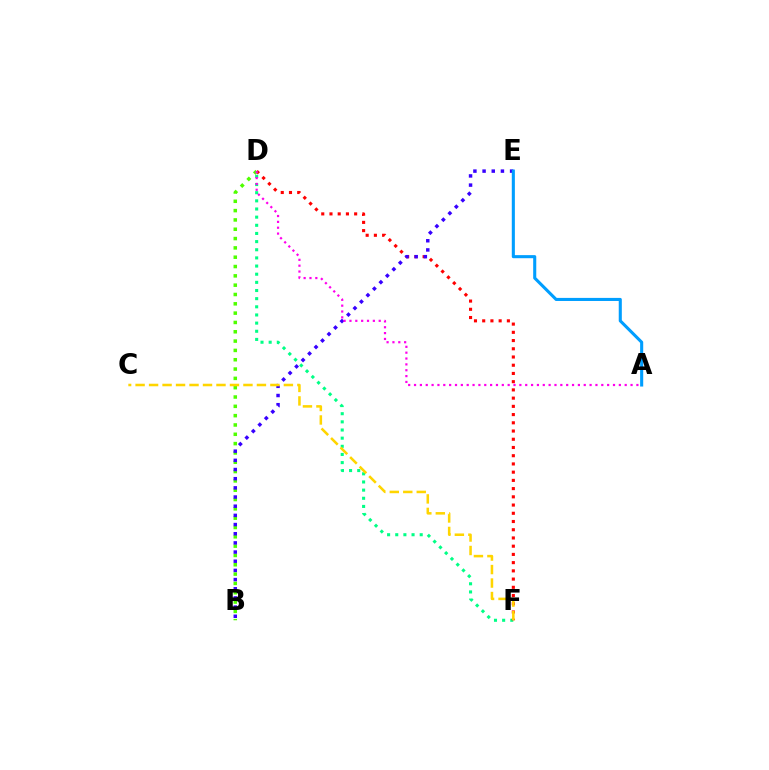{('D', 'F'): [{'color': '#00ff86', 'line_style': 'dotted', 'thickness': 2.21}, {'color': '#ff0000', 'line_style': 'dotted', 'thickness': 2.23}], ('B', 'D'): [{'color': '#4fff00', 'line_style': 'dotted', 'thickness': 2.53}], ('B', 'E'): [{'color': '#3700ff', 'line_style': 'dotted', 'thickness': 2.49}], ('C', 'F'): [{'color': '#ffd500', 'line_style': 'dashed', 'thickness': 1.83}], ('A', 'E'): [{'color': '#009eff', 'line_style': 'solid', 'thickness': 2.22}], ('A', 'D'): [{'color': '#ff00ed', 'line_style': 'dotted', 'thickness': 1.59}]}